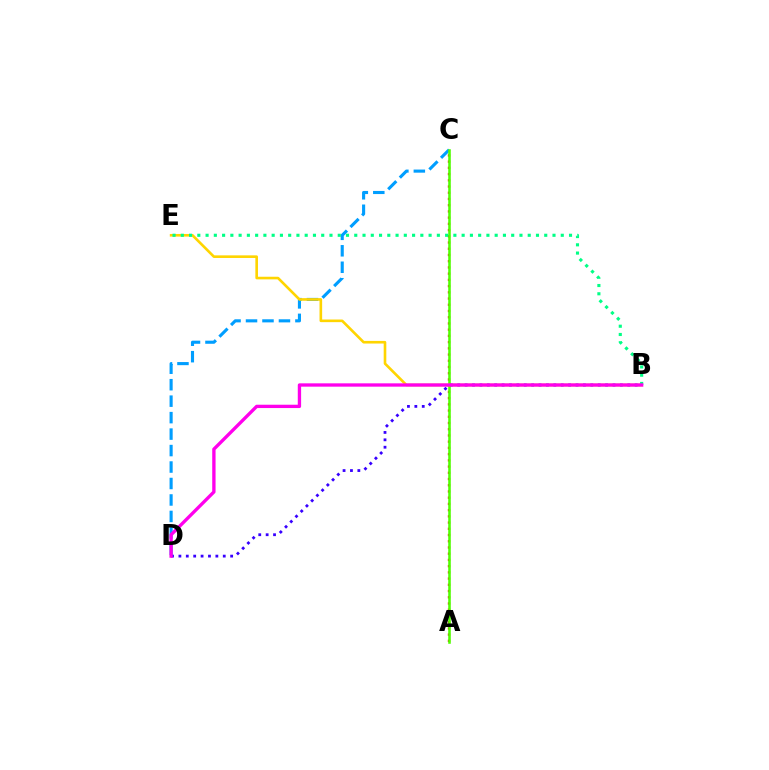{('A', 'C'): [{'color': '#ff0000', 'line_style': 'dotted', 'thickness': 1.69}, {'color': '#4fff00', 'line_style': 'solid', 'thickness': 1.85}], ('C', 'D'): [{'color': '#009eff', 'line_style': 'dashed', 'thickness': 2.24}], ('B', 'E'): [{'color': '#ffd500', 'line_style': 'solid', 'thickness': 1.89}, {'color': '#00ff86', 'line_style': 'dotted', 'thickness': 2.24}], ('B', 'D'): [{'color': '#3700ff', 'line_style': 'dotted', 'thickness': 2.01}, {'color': '#ff00ed', 'line_style': 'solid', 'thickness': 2.4}]}